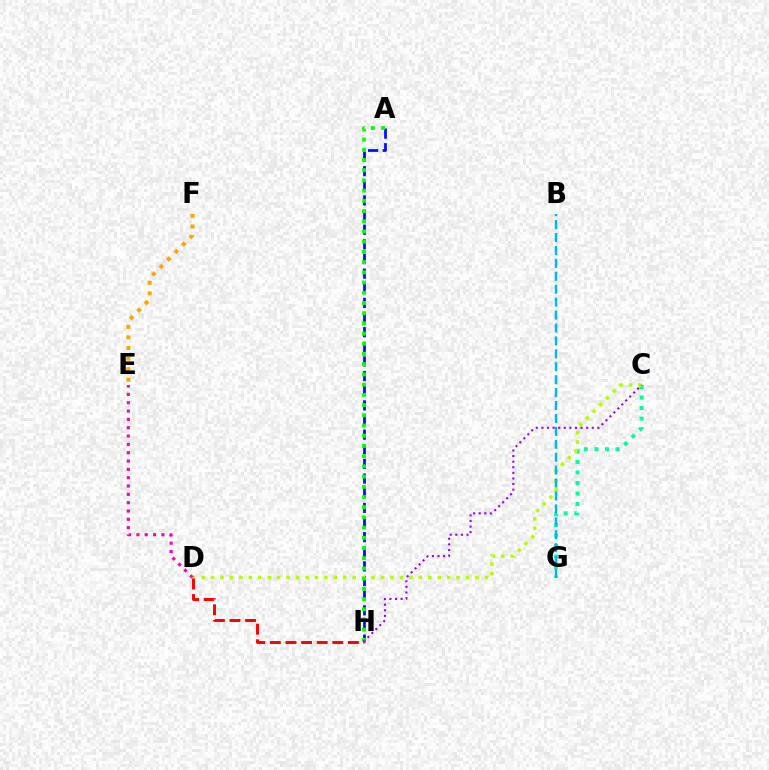{('C', 'G'): [{'color': '#00ff9d', 'line_style': 'dotted', 'thickness': 2.87}], ('A', 'H'): [{'color': '#0010ff', 'line_style': 'dashed', 'thickness': 1.99}, {'color': '#08ff00', 'line_style': 'dotted', 'thickness': 2.77}], ('C', 'D'): [{'color': '#b3ff00', 'line_style': 'dotted', 'thickness': 2.57}], ('E', 'F'): [{'color': '#ffa500', 'line_style': 'dotted', 'thickness': 2.87}], ('D', 'E'): [{'color': '#ff00bd', 'line_style': 'dotted', 'thickness': 2.26}], ('D', 'H'): [{'color': '#ff0000', 'line_style': 'dashed', 'thickness': 2.12}], ('B', 'G'): [{'color': '#00b5ff', 'line_style': 'dashed', 'thickness': 1.76}], ('C', 'H'): [{'color': '#9b00ff', 'line_style': 'dotted', 'thickness': 1.52}]}